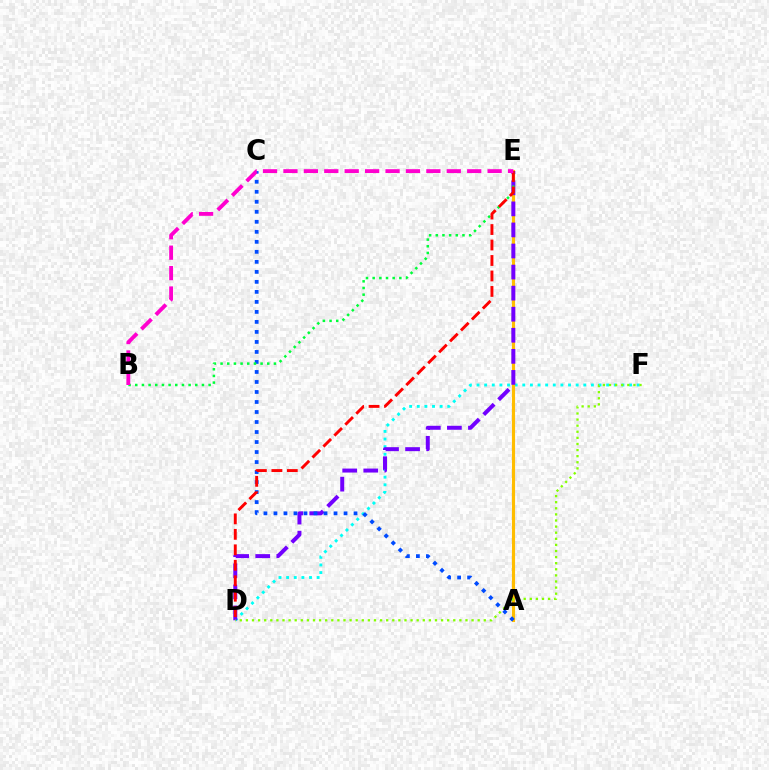{('D', 'F'): [{'color': '#00fff6', 'line_style': 'dotted', 'thickness': 2.07}, {'color': '#84ff00', 'line_style': 'dotted', 'thickness': 1.66}], ('A', 'E'): [{'color': '#ffbd00', 'line_style': 'solid', 'thickness': 2.26}], ('D', 'E'): [{'color': '#7200ff', 'line_style': 'dashed', 'thickness': 2.86}, {'color': '#ff0000', 'line_style': 'dashed', 'thickness': 2.1}], ('A', 'C'): [{'color': '#004bff', 'line_style': 'dotted', 'thickness': 2.72}], ('B', 'E'): [{'color': '#00ff39', 'line_style': 'dotted', 'thickness': 1.81}, {'color': '#ff00cf', 'line_style': 'dashed', 'thickness': 2.77}]}